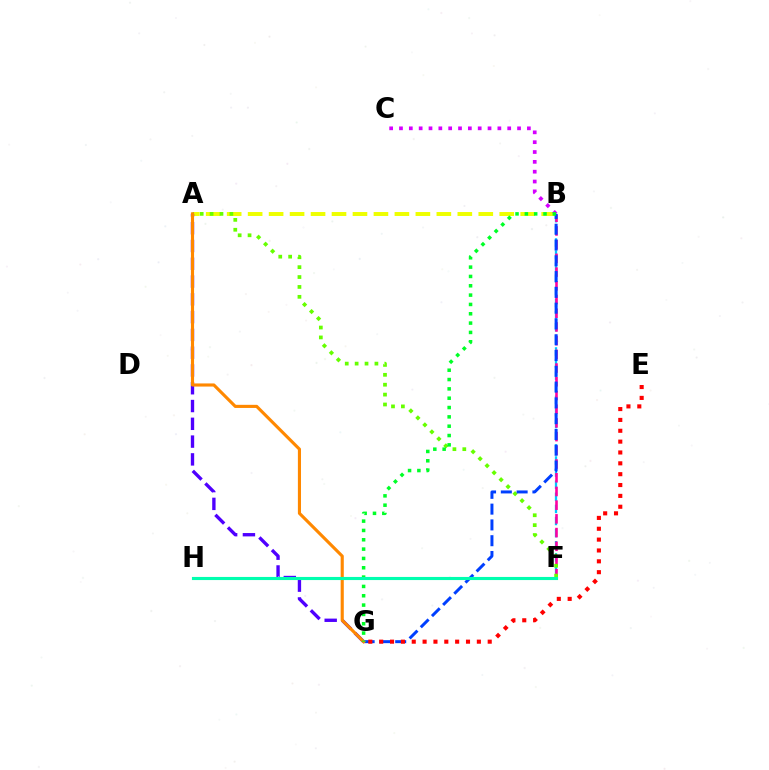{('B', 'F'): [{'color': '#00c7ff', 'line_style': 'dashed', 'thickness': 1.65}, {'color': '#ff00a0', 'line_style': 'dashed', 'thickness': 1.86}], ('A', 'B'): [{'color': '#eeff00', 'line_style': 'dashed', 'thickness': 2.85}], ('B', 'C'): [{'color': '#d600ff', 'line_style': 'dotted', 'thickness': 2.67}], ('A', 'G'): [{'color': '#4f00ff', 'line_style': 'dashed', 'thickness': 2.42}, {'color': '#ff8800', 'line_style': 'solid', 'thickness': 2.25}], ('A', 'F'): [{'color': '#66ff00', 'line_style': 'dotted', 'thickness': 2.69}], ('B', 'G'): [{'color': '#003fff', 'line_style': 'dashed', 'thickness': 2.14}, {'color': '#00ff27', 'line_style': 'dotted', 'thickness': 2.53}], ('E', 'G'): [{'color': '#ff0000', 'line_style': 'dotted', 'thickness': 2.95}], ('F', 'H'): [{'color': '#00ffaf', 'line_style': 'solid', 'thickness': 2.24}]}